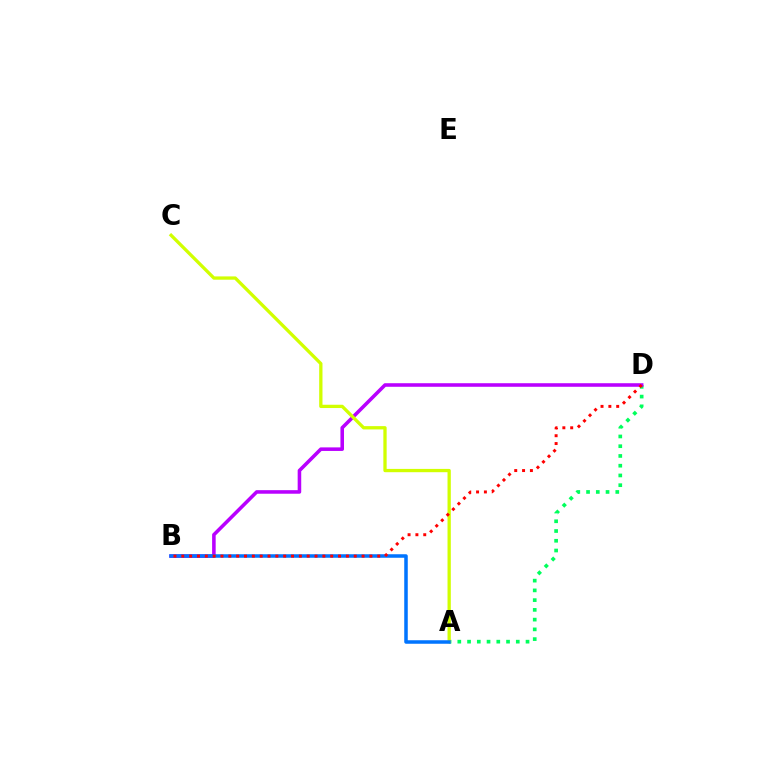{('A', 'D'): [{'color': '#00ff5c', 'line_style': 'dotted', 'thickness': 2.65}], ('B', 'D'): [{'color': '#b900ff', 'line_style': 'solid', 'thickness': 2.56}, {'color': '#ff0000', 'line_style': 'dotted', 'thickness': 2.13}], ('A', 'C'): [{'color': '#d1ff00', 'line_style': 'solid', 'thickness': 2.37}], ('A', 'B'): [{'color': '#0074ff', 'line_style': 'solid', 'thickness': 2.53}]}